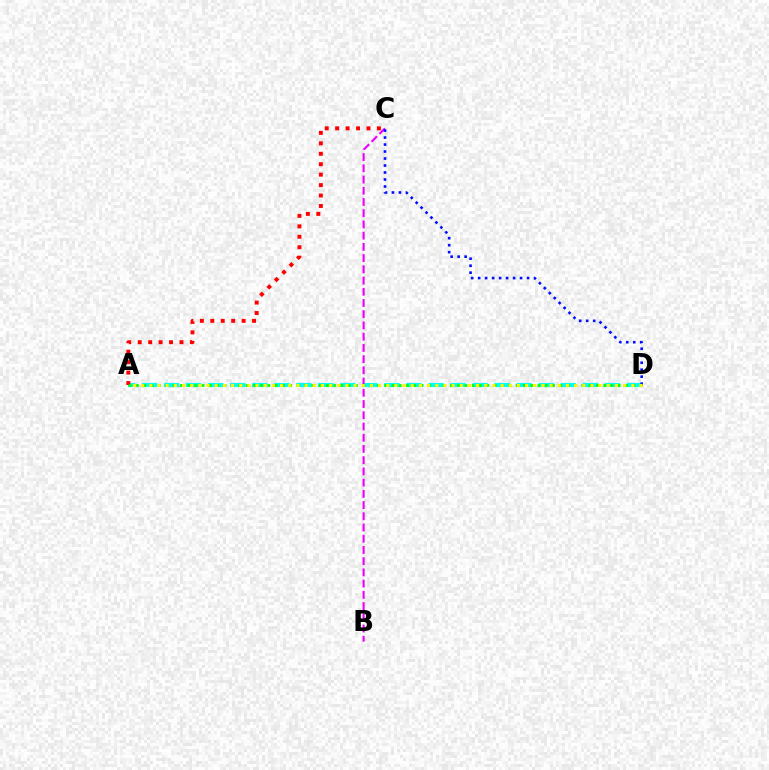{('A', 'D'): [{'color': '#00fff6', 'line_style': 'dashed', 'thickness': 2.99}, {'color': '#08ff00', 'line_style': 'dotted', 'thickness': 1.98}, {'color': '#fcf500', 'line_style': 'dotted', 'thickness': 2.22}], ('B', 'C'): [{'color': '#ee00ff', 'line_style': 'dashed', 'thickness': 1.52}], ('A', 'C'): [{'color': '#ff0000', 'line_style': 'dotted', 'thickness': 2.84}], ('C', 'D'): [{'color': '#0010ff', 'line_style': 'dotted', 'thickness': 1.9}]}